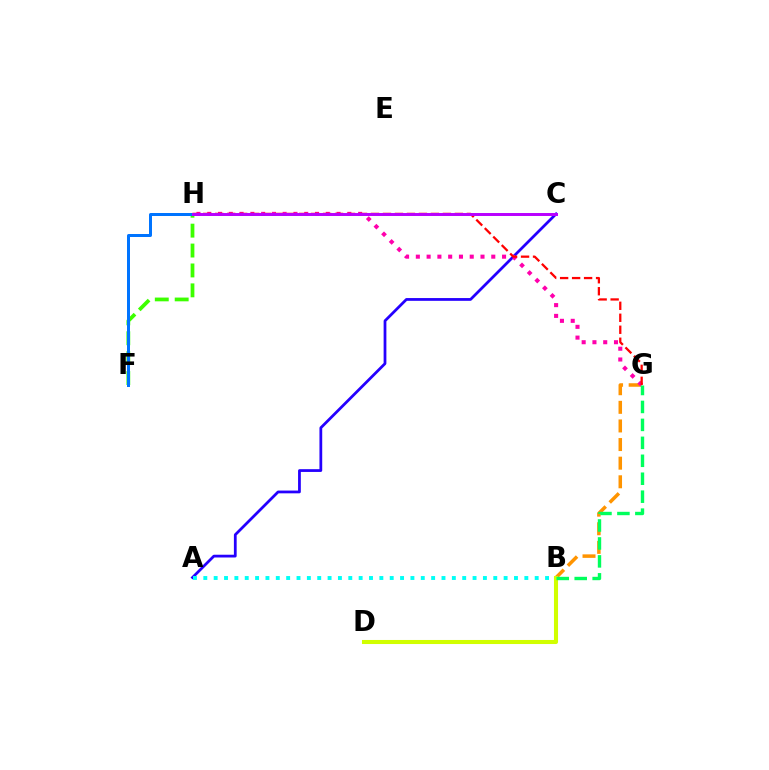{('A', 'C'): [{'color': '#2500ff', 'line_style': 'solid', 'thickness': 1.99}], ('F', 'H'): [{'color': '#3dff00', 'line_style': 'dashed', 'thickness': 2.7}, {'color': '#0074ff', 'line_style': 'solid', 'thickness': 2.16}], ('B', 'G'): [{'color': '#ff9400', 'line_style': 'dashed', 'thickness': 2.53}, {'color': '#00ff5c', 'line_style': 'dashed', 'thickness': 2.44}], ('A', 'B'): [{'color': '#00fff6', 'line_style': 'dotted', 'thickness': 2.81}], ('B', 'D'): [{'color': '#d1ff00', 'line_style': 'solid', 'thickness': 2.93}], ('G', 'H'): [{'color': '#ff00ac', 'line_style': 'dotted', 'thickness': 2.93}, {'color': '#ff0000', 'line_style': 'dashed', 'thickness': 1.63}], ('C', 'H'): [{'color': '#b900ff', 'line_style': 'solid', 'thickness': 2.13}]}